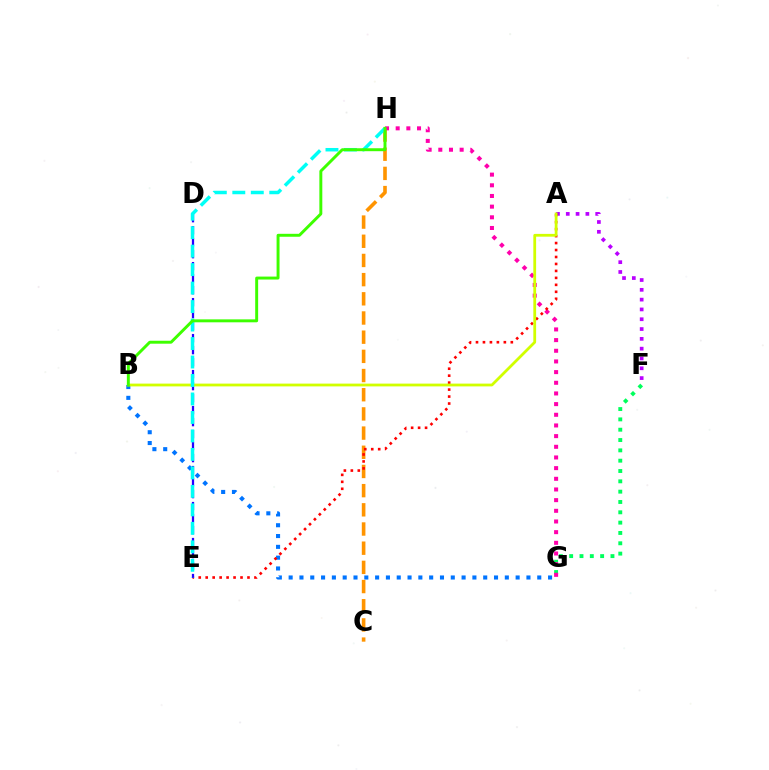{('F', 'G'): [{'color': '#00ff5c', 'line_style': 'dotted', 'thickness': 2.81}], ('B', 'G'): [{'color': '#0074ff', 'line_style': 'dotted', 'thickness': 2.94}], ('C', 'H'): [{'color': '#ff9400', 'line_style': 'dashed', 'thickness': 2.61}], ('A', 'F'): [{'color': '#b900ff', 'line_style': 'dotted', 'thickness': 2.66}], ('G', 'H'): [{'color': '#ff00ac', 'line_style': 'dotted', 'thickness': 2.9}], ('A', 'E'): [{'color': '#ff0000', 'line_style': 'dotted', 'thickness': 1.89}], ('D', 'E'): [{'color': '#2500ff', 'line_style': 'dashed', 'thickness': 1.63}], ('A', 'B'): [{'color': '#d1ff00', 'line_style': 'solid', 'thickness': 2.0}], ('E', 'H'): [{'color': '#00fff6', 'line_style': 'dashed', 'thickness': 2.51}], ('B', 'H'): [{'color': '#3dff00', 'line_style': 'solid', 'thickness': 2.12}]}